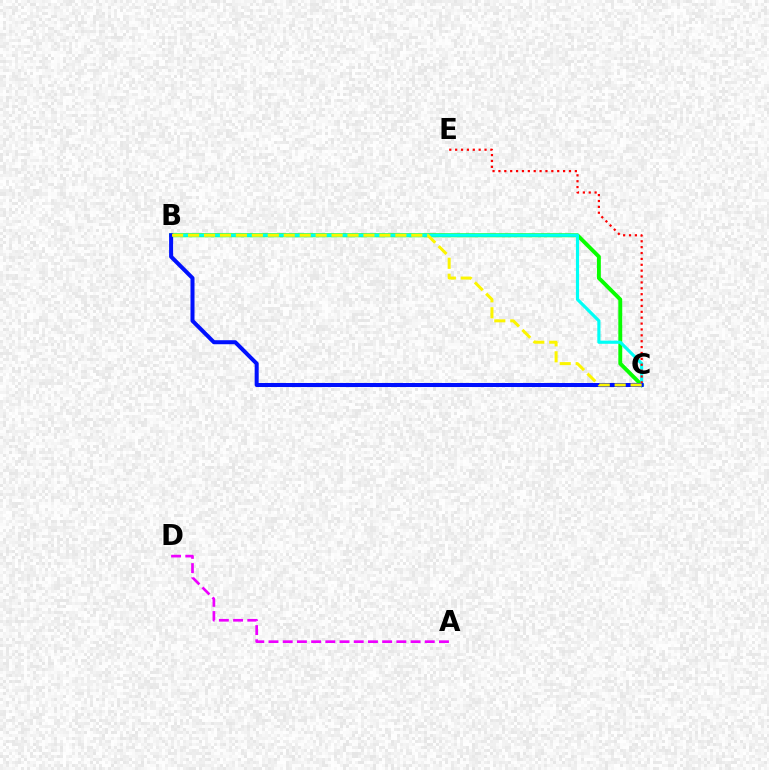{('B', 'C'): [{'color': '#08ff00', 'line_style': 'solid', 'thickness': 2.81}, {'color': '#00fff6', 'line_style': 'solid', 'thickness': 2.27}, {'color': '#0010ff', 'line_style': 'solid', 'thickness': 2.89}, {'color': '#fcf500', 'line_style': 'dashed', 'thickness': 2.17}], ('C', 'E'): [{'color': '#ff0000', 'line_style': 'dotted', 'thickness': 1.6}], ('A', 'D'): [{'color': '#ee00ff', 'line_style': 'dashed', 'thickness': 1.93}]}